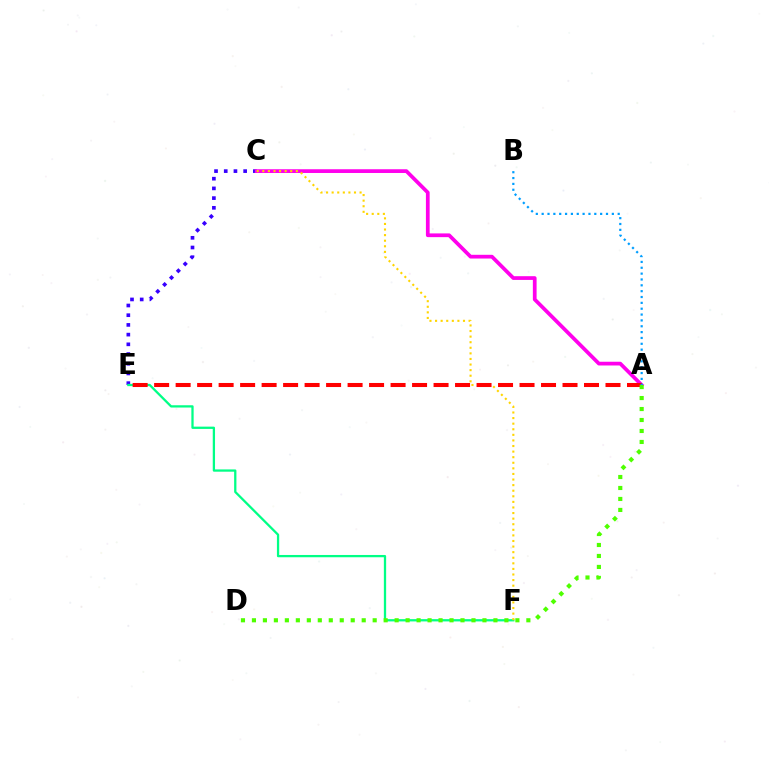{('C', 'E'): [{'color': '#3700ff', 'line_style': 'dotted', 'thickness': 2.64}], ('E', 'F'): [{'color': '#00ff86', 'line_style': 'solid', 'thickness': 1.64}], ('A', 'C'): [{'color': '#ff00ed', 'line_style': 'solid', 'thickness': 2.69}], ('C', 'F'): [{'color': '#ffd500', 'line_style': 'dotted', 'thickness': 1.52}], ('A', 'E'): [{'color': '#ff0000', 'line_style': 'dashed', 'thickness': 2.92}], ('A', 'B'): [{'color': '#009eff', 'line_style': 'dotted', 'thickness': 1.59}], ('A', 'D'): [{'color': '#4fff00', 'line_style': 'dotted', 'thickness': 2.98}]}